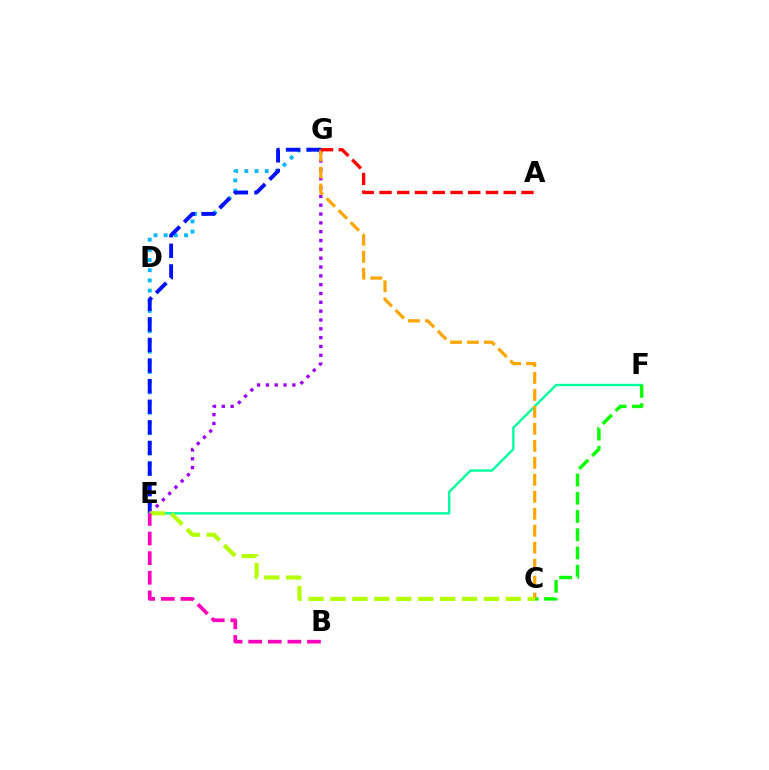{('E', 'G'): [{'color': '#00b5ff', 'line_style': 'dotted', 'thickness': 2.77}, {'color': '#0010ff', 'line_style': 'dashed', 'thickness': 2.8}, {'color': '#9b00ff', 'line_style': 'dotted', 'thickness': 2.4}], ('E', 'F'): [{'color': '#00ff9d', 'line_style': 'solid', 'thickness': 1.7}], ('C', 'F'): [{'color': '#08ff00', 'line_style': 'dashed', 'thickness': 2.48}], ('C', 'G'): [{'color': '#ffa500', 'line_style': 'dashed', 'thickness': 2.31}], ('A', 'G'): [{'color': '#ff0000', 'line_style': 'dashed', 'thickness': 2.41}], ('C', 'E'): [{'color': '#b3ff00', 'line_style': 'dashed', 'thickness': 2.98}], ('B', 'E'): [{'color': '#ff00bd', 'line_style': 'dashed', 'thickness': 2.66}]}